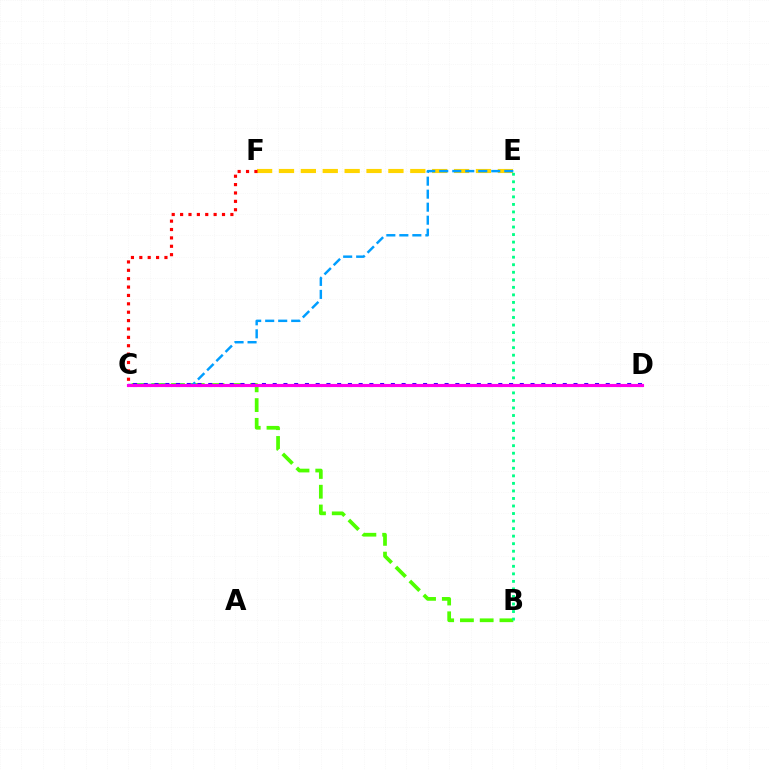{('E', 'F'): [{'color': '#ffd500', 'line_style': 'dashed', 'thickness': 2.97}], ('B', 'C'): [{'color': '#4fff00', 'line_style': 'dashed', 'thickness': 2.68}], ('C', 'E'): [{'color': '#009eff', 'line_style': 'dashed', 'thickness': 1.77}], ('B', 'E'): [{'color': '#00ff86', 'line_style': 'dotted', 'thickness': 2.05}], ('C', 'F'): [{'color': '#ff0000', 'line_style': 'dotted', 'thickness': 2.28}], ('C', 'D'): [{'color': '#3700ff', 'line_style': 'dotted', 'thickness': 2.92}, {'color': '#ff00ed', 'line_style': 'solid', 'thickness': 2.25}]}